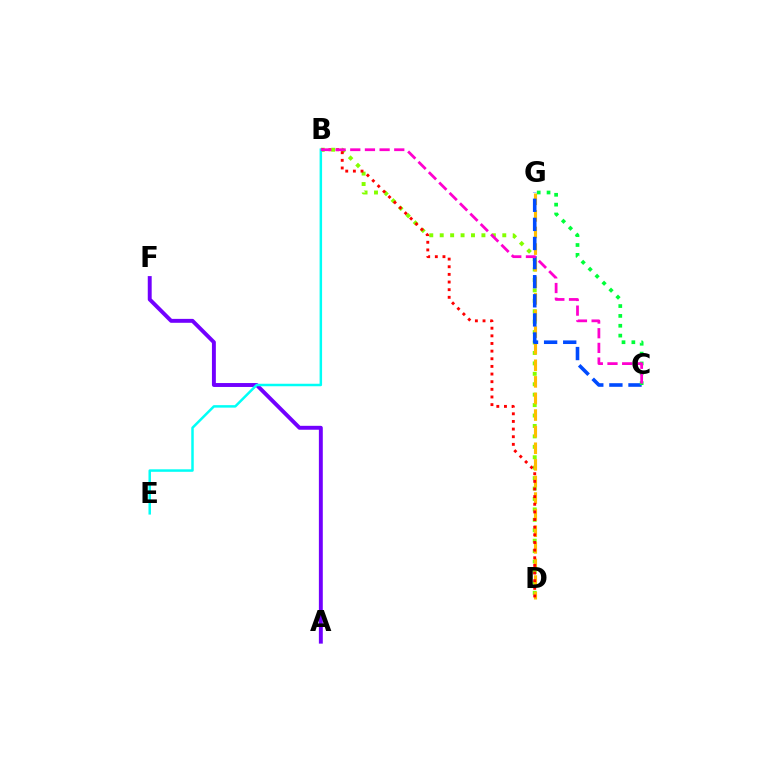{('B', 'D'): [{'color': '#84ff00', 'line_style': 'dotted', 'thickness': 2.83}, {'color': '#ff0000', 'line_style': 'dotted', 'thickness': 2.08}], ('A', 'F'): [{'color': '#7200ff', 'line_style': 'solid', 'thickness': 2.82}], ('D', 'G'): [{'color': '#ffbd00', 'line_style': 'dashed', 'thickness': 2.25}], ('C', 'G'): [{'color': '#004bff', 'line_style': 'dashed', 'thickness': 2.6}, {'color': '#00ff39', 'line_style': 'dotted', 'thickness': 2.68}], ('B', 'E'): [{'color': '#00fff6', 'line_style': 'solid', 'thickness': 1.79}], ('B', 'C'): [{'color': '#ff00cf', 'line_style': 'dashed', 'thickness': 1.99}]}